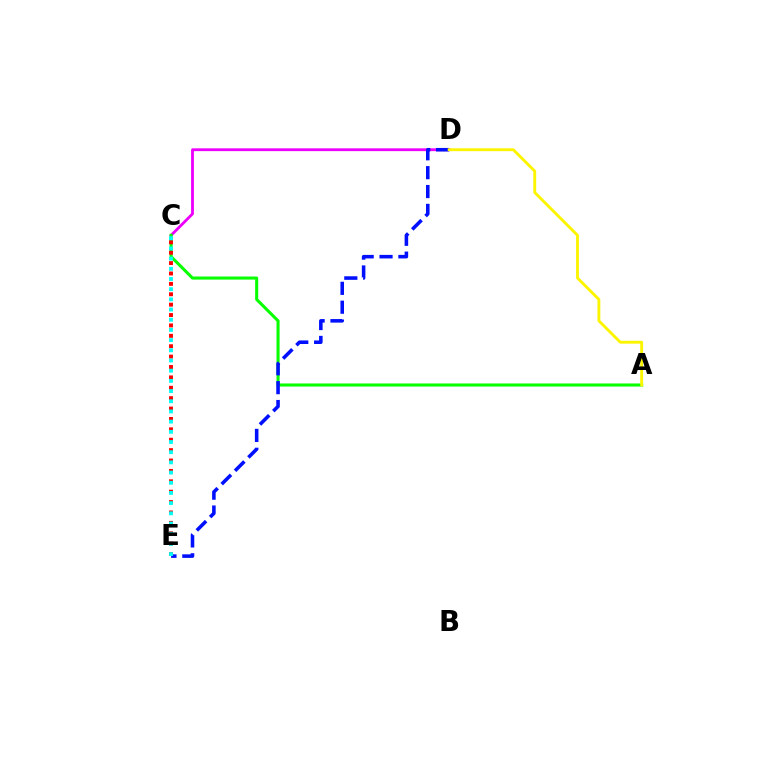{('C', 'D'): [{'color': '#ee00ff', 'line_style': 'solid', 'thickness': 2.03}], ('A', 'C'): [{'color': '#08ff00', 'line_style': 'solid', 'thickness': 2.2}], ('D', 'E'): [{'color': '#0010ff', 'line_style': 'dashed', 'thickness': 2.56}], ('A', 'D'): [{'color': '#fcf500', 'line_style': 'solid', 'thickness': 2.06}], ('C', 'E'): [{'color': '#ff0000', 'line_style': 'dotted', 'thickness': 2.82}, {'color': '#00fff6', 'line_style': 'dotted', 'thickness': 2.77}]}